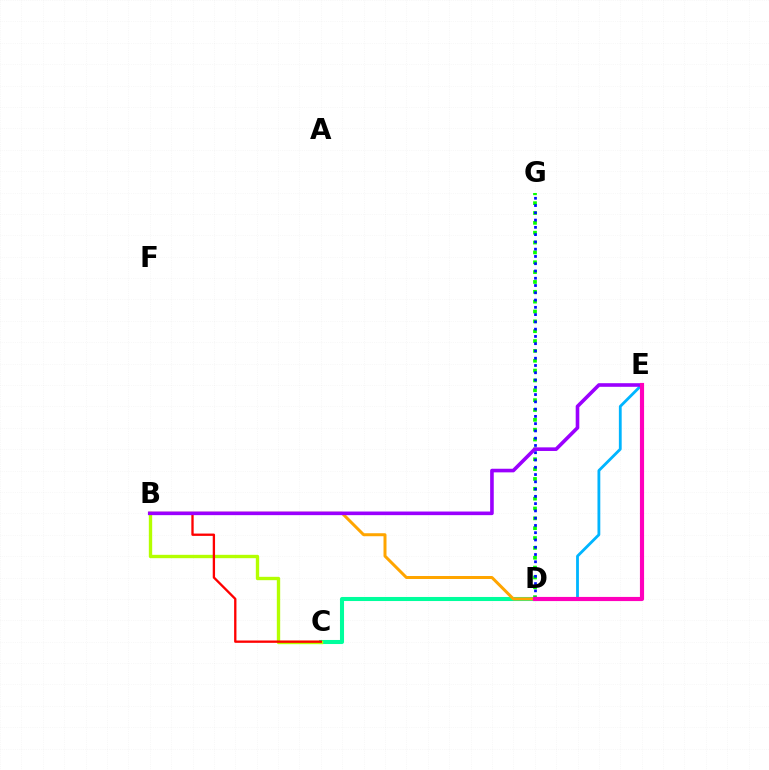{('C', 'D'): [{'color': '#00ff9d', 'line_style': 'solid', 'thickness': 2.92}], ('B', 'D'): [{'color': '#ffa500', 'line_style': 'solid', 'thickness': 2.15}], ('D', 'G'): [{'color': '#08ff00', 'line_style': 'dotted', 'thickness': 2.68}, {'color': '#0010ff', 'line_style': 'dotted', 'thickness': 1.98}], ('B', 'C'): [{'color': '#b3ff00', 'line_style': 'solid', 'thickness': 2.42}, {'color': '#ff0000', 'line_style': 'solid', 'thickness': 1.67}], ('D', 'E'): [{'color': '#00b5ff', 'line_style': 'solid', 'thickness': 2.03}, {'color': '#ff00bd', 'line_style': 'solid', 'thickness': 2.99}], ('B', 'E'): [{'color': '#9b00ff', 'line_style': 'solid', 'thickness': 2.6}]}